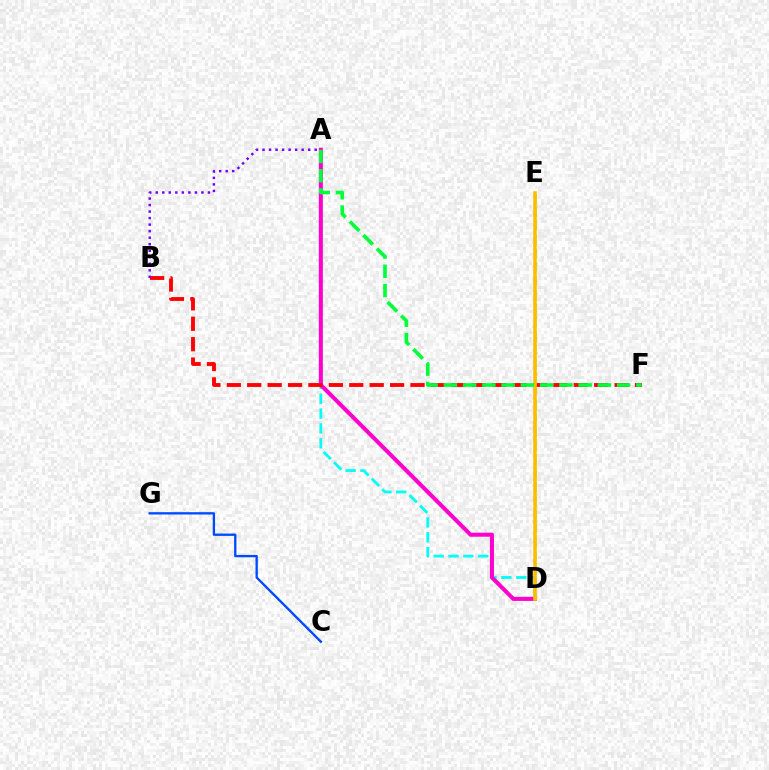{('A', 'D'): [{'color': '#00fff6', 'line_style': 'dashed', 'thickness': 2.02}, {'color': '#ff00cf', 'line_style': 'solid', 'thickness': 2.9}], ('D', 'E'): [{'color': '#84ff00', 'line_style': 'dashed', 'thickness': 1.87}, {'color': '#ffbd00', 'line_style': 'solid', 'thickness': 2.58}], ('C', 'G'): [{'color': '#004bff', 'line_style': 'solid', 'thickness': 1.68}], ('B', 'F'): [{'color': '#ff0000', 'line_style': 'dashed', 'thickness': 2.77}], ('A', 'B'): [{'color': '#7200ff', 'line_style': 'dotted', 'thickness': 1.77}], ('A', 'F'): [{'color': '#00ff39', 'line_style': 'dashed', 'thickness': 2.62}]}